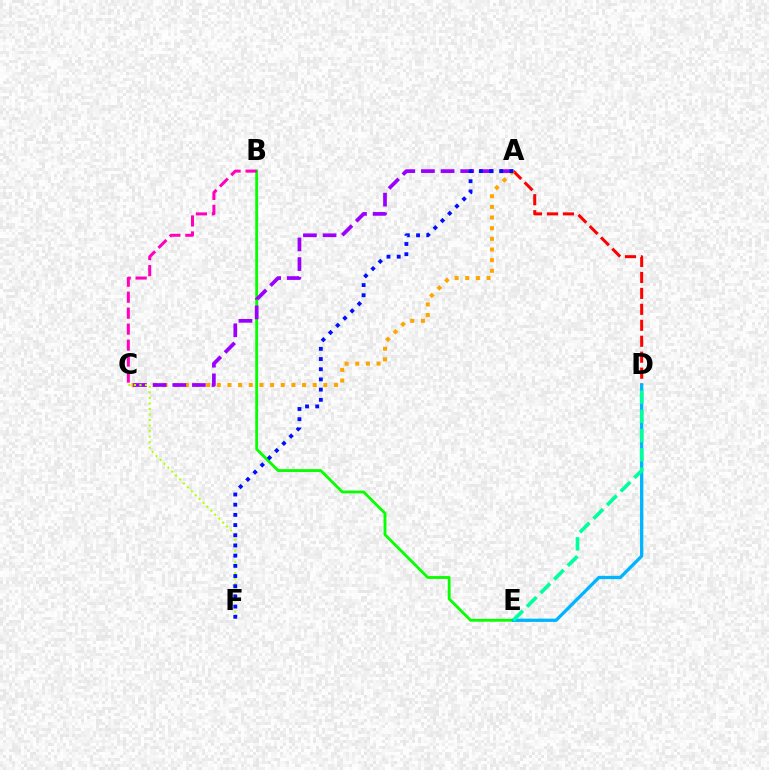{('A', 'D'): [{'color': '#ff0000', 'line_style': 'dashed', 'thickness': 2.17}], ('B', 'E'): [{'color': '#08ff00', 'line_style': 'solid', 'thickness': 2.04}], ('A', 'C'): [{'color': '#ffa500', 'line_style': 'dotted', 'thickness': 2.89}, {'color': '#9b00ff', 'line_style': 'dashed', 'thickness': 2.67}], ('D', 'E'): [{'color': '#00b5ff', 'line_style': 'solid', 'thickness': 2.37}, {'color': '#00ff9d', 'line_style': 'dashed', 'thickness': 2.62}], ('C', 'F'): [{'color': '#b3ff00', 'line_style': 'dotted', 'thickness': 1.5}], ('B', 'C'): [{'color': '#ff00bd', 'line_style': 'dashed', 'thickness': 2.17}], ('A', 'F'): [{'color': '#0010ff', 'line_style': 'dotted', 'thickness': 2.77}]}